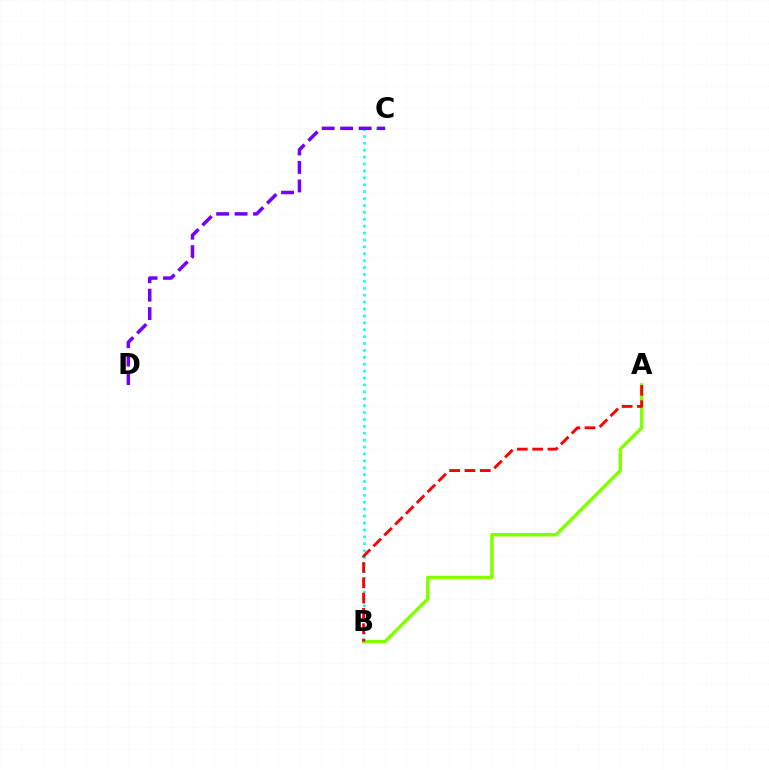{('A', 'B'): [{'color': '#84ff00', 'line_style': 'solid', 'thickness': 2.51}, {'color': '#ff0000', 'line_style': 'dashed', 'thickness': 2.08}], ('B', 'C'): [{'color': '#00fff6', 'line_style': 'dotted', 'thickness': 1.88}], ('C', 'D'): [{'color': '#7200ff', 'line_style': 'dashed', 'thickness': 2.51}]}